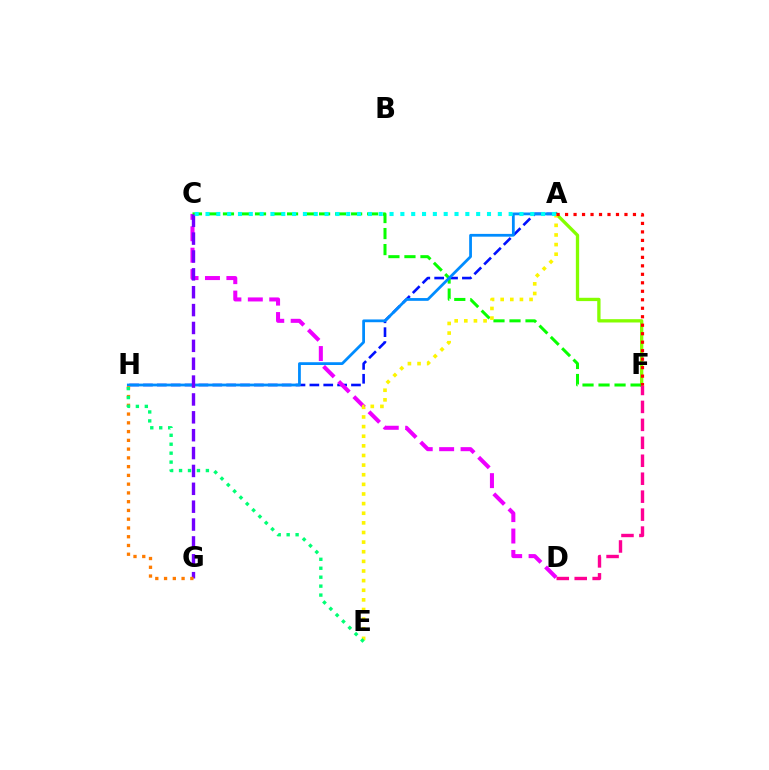{('A', 'F'): [{'color': '#84ff00', 'line_style': 'solid', 'thickness': 2.38}, {'color': '#ff0000', 'line_style': 'dotted', 'thickness': 2.3}], ('A', 'H'): [{'color': '#0010ff', 'line_style': 'dashed', 'thickness': 1.88}, {'color': '#008cff', 'line_style': 'solid', 'thickness': 2.0}], ('C', 'D'): [{'color': '#ee00ff', 'line_style': 'dashed', 'thickness': 2.91}], ('C', 'F'): [{'color': '#08ff00', 'line_style': 'dashed', 'thickness': 2.18}], ('D', 'F'): [{'color': '#ff0094', 'line_style': 'dashed', 'thickness': 2.44}], ('A', 'E'): [{'color': '#fcf500', 'line_style': 'dotted', 'thickness': 2.62}], ('C', 'G'): [{'color': '#7200ff', 'line_style': 'dashed', 'thickness': 2.43}], ('G', 'H'): [{'color': '#ff7c00', 'line_style': 'dotted', 'thickness': 2.38}], ('E', 'H'): [{'color': '#00ff74', 'line_style': 'dotted', 'thickness': 2.43}], ('A', 'C'): [{'color': '#00fff6', 'line_style': 'dotted', 'thickness': 2.94}]}